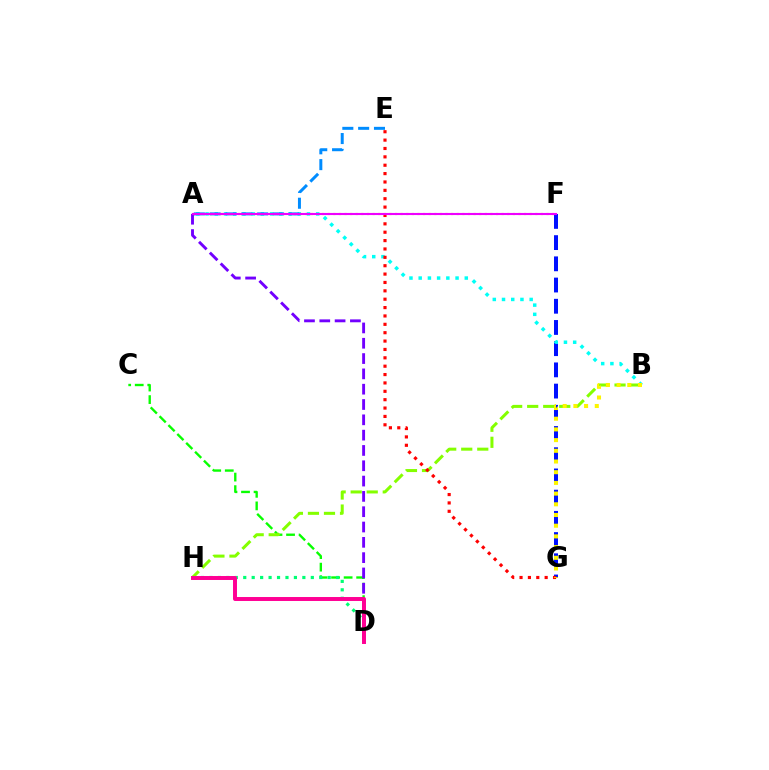{('F', 'G'): [{'color': '#0010ff', 'line_style': 'dashed', 'thickness': 2.88}], ('A', 'B'): [{'color': '#00fff6', 'line_style': 'dotted', 'thickness': 2.5}], ('C', 'D'): [{'color': '#08ff00', 'line_style': 'dashed', 'thickness': 1.7}], ('D', 'H'): [{'color': '#00ff74', 'line_style': 'dotted', 'thickness': 2.29}, {'color': '#ff0094', 'line_style': 'solid', 'thickness': 2.85}], ('A', 'D'): [{'color': '#7200ff', 'line_style': 'dashed', 'thickness': 2.08}], ('B', 'H'): [{'color': '#84ff00', 'line_style': 'dashed', 'thickness': 2.18}], ('A', 'F'): [{'color': '#ff7c00', 'line_style': 'dotted', 'thickness': 1.52}, {'color': '#ee00ff', 'line_style': 'solid', 'thickness': 1.51}], ('E', 'G'): [{'color': '#ff0000', 'line_style': 'dotted', 'thickness': 2.28}], ('A', 'E'): [{'color': '#008cff', 'line_style': 'dashed', 'thickness': 2.15}], ('B', 'G'): [{'color': '#fcf500', 'line_style': 'dotted', 'thickness': 2.91}]}